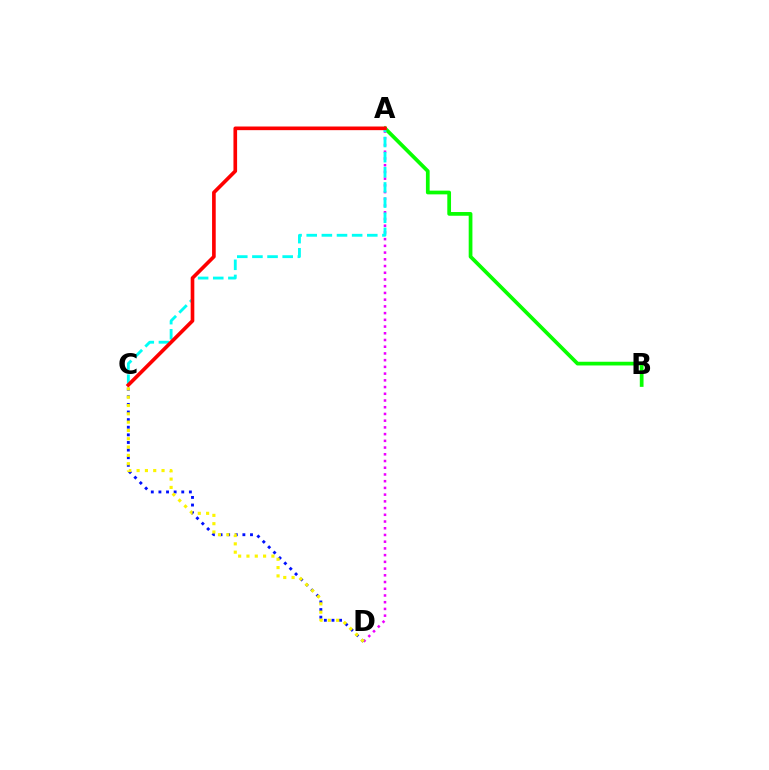{('A', 'D'): [{'color': '#ee00ff', 'line_style': 'dotted', 'thickness': 1.83}], ('C', 'D'): [{'color': '#0010ff', 'line_style': 'dotted', 'thickness': 2.07}, {'color': '#fcf500', 'line_style': 'dotted', 'thickness': 2.26}], ('A', 'B'): [{'color': '#08ff00', 'line_style': 'solid', 'thickness': 2.68}], ('A', 'C'): [{'color': '#00fff6', 'line_style': 'dashed', 'thickness': 2.06}, {'color': '#ff0000', 'line_style': 'solid', 'thickness': 2.63}]}